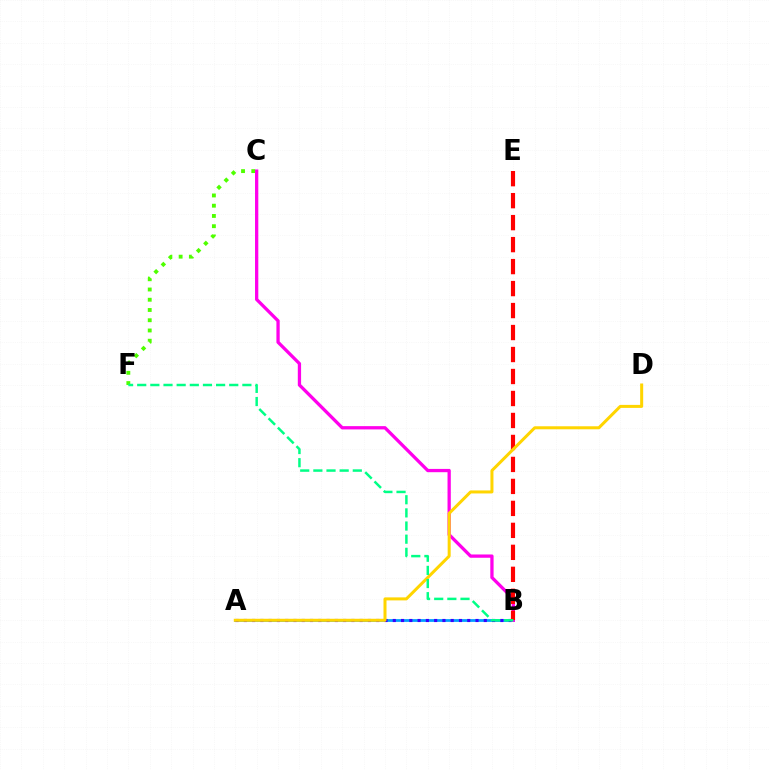{('A', 'B'): [{'color': '#009eff', 'line_style': 'solid', 'thickness': 1.99}, {'color': '#3700ff', 'line_style': 'dotted', 'thickness': 2.25}], ('C', 'F'): [{'color': '#4fff00', 'line_style': 'dotted', 'thickness': 2.78}], ('B', 'C'): [{'color': '#ff00ed', 'line_style': 'solid', 'thickness': 2.37}], ('B', 'E'): [{'color': '#ff0000', 'line_style': 'dashed', 'thickness': 2.99}], ('A', 'D'): [{'color': '#ffd500', 'line_style': 'solid', 'thickness': 2.17}], ('B', 'F'): [{'color': '#00ff86', 'line_style': 'dashed', 'thickness': 1.79}]}